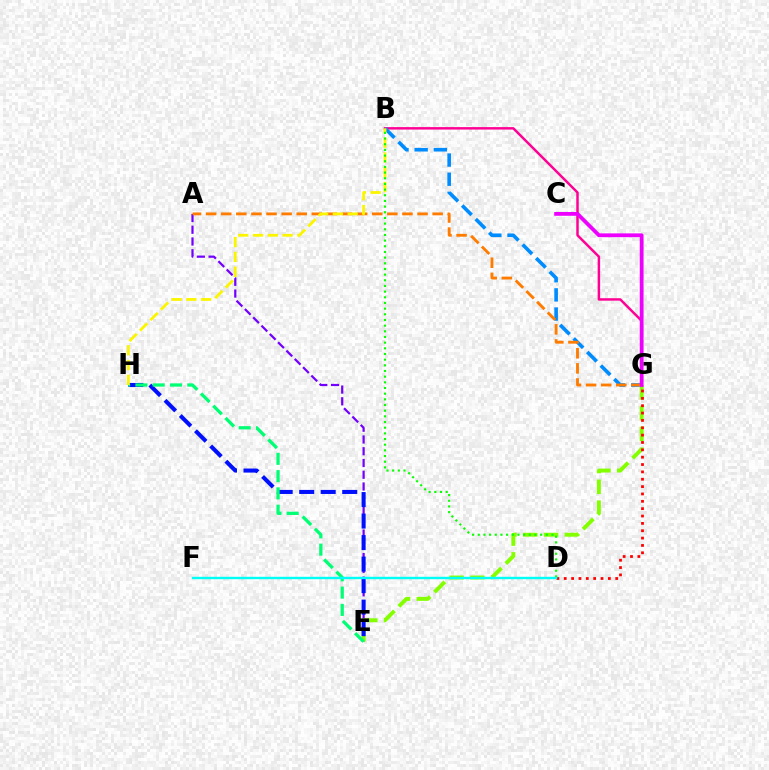{('B', 'G'): [{'color': '#ff0094', 'line_style': 'solid', 'thickness': 1.78}, {'color': '#008cff', 'line_style': 'dashed', 'thickness': 2.6}], ('A', 'E'): [{'color': '#7200ff', 'line_style': 'dashed', 'thickness': 1.6}], ('A', 'G'): [{'color': '#ff7c00', 'line_style': 'dashed', 'thickness': 2.05}], ('E', 'G'): [{'color': '#84ff00', 'line_style': 'dashed', 'thickness': 2.83}], ('E', 'H'): [{'color': '#0010ff', 'line_style': 'dashed', 'thickness': 2.92}, {'color': '#00ff74', 'line_style': 'dashed', 'thickness': 2.35}], ('D', 'G'): [{'color': '#ff0000', 'line_style': 'dotted', 'thickness': 2.0}], ('B', 'H'): [{'color': '#fcf500', 'line_style': 'dashed', 'thickness': 2.01}], ('C', 'G'): [{'color': '#ee00ff', 'line_style': 'solid', 'thickness': 2.73}], ('B', 'D'): [{'color': '#08ff00', 'line_style': 'dotted', 'thickness': 1.54}], ('D', 'F'): [{'color': '#00fff6', 'line_style': 'solid', 'thickness': 1.73}]}